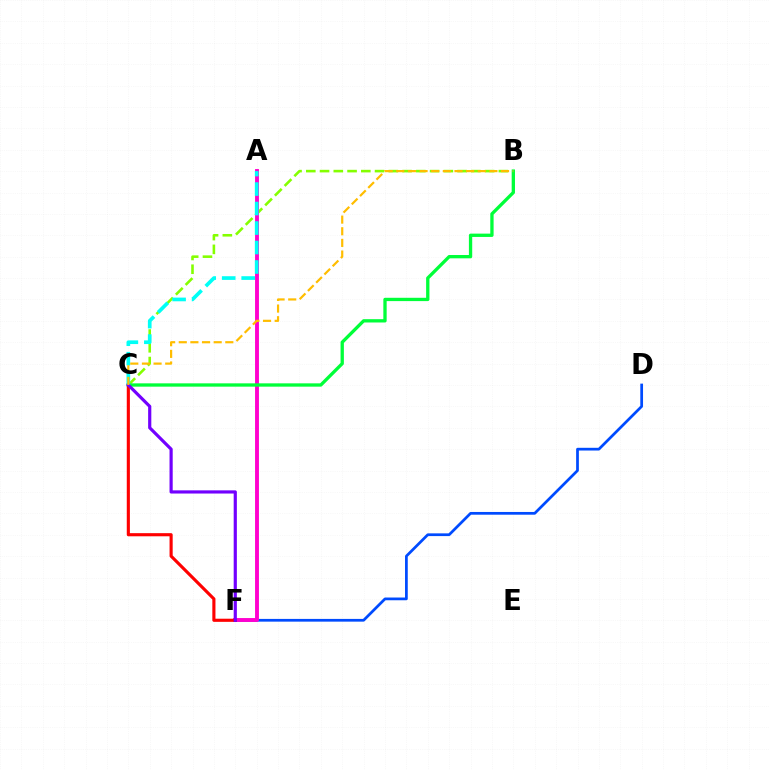{('D', 'F'): [{'color': '#004bff', 'line_style': 'solid', 'thickness': 1.97}], ('B', 'C'): [{'color': '#84ff00', 'line_style': 'dashed', 'thickness': 1.87}, {'color': '#00ff39', 'line_style': 'solid', 'thickness': 2.38}, {'color': '#ffbd00', 'line_style': 'dashed', 'thickness': 1.58}], ('A', 'F'): [{'color': '#ff00cf', 'line_style': 'solid', 'thickness': 2.79}], ('C', 'F'): [{'color': '#ff0000', 'line_style': 'solid', 'thickness': 2.25}, {'color': '#7200ff', 'line_style': 'solid', 'thickness': 2.29}], ('A', 'C'): [{'color': '#00fff6', 'line_style': 'dashed', 'thickness': 2.65}]}